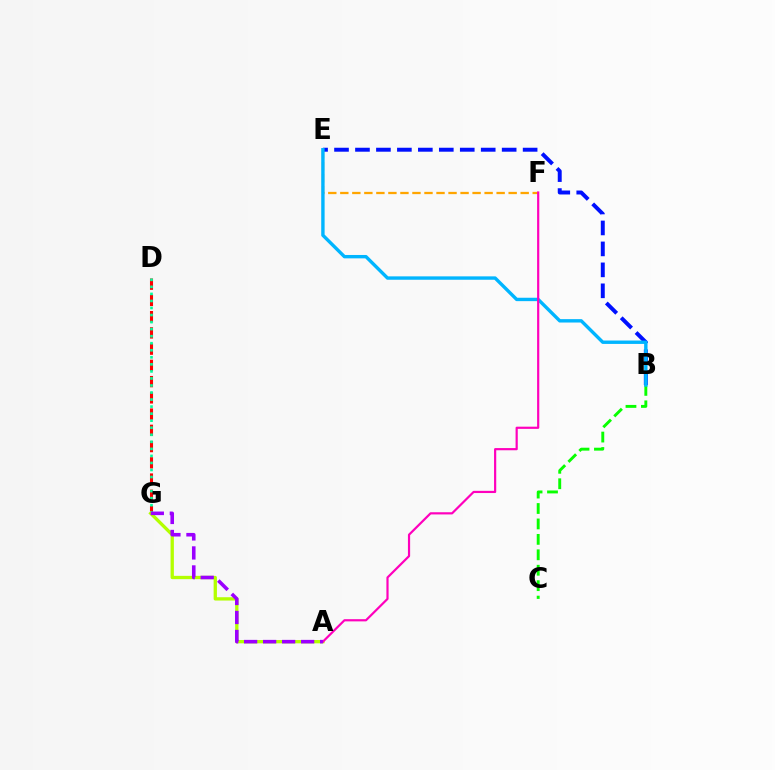{('D', 'G'): [{'color': '#ff0000', 'line_style': 'dashed', 'thickness': 2.21}, {'color': '#00ff9d', 'line_style': 'dotted', 'thickness': 1.91}], ('E', 'F'): [{'color': '#ffa500', 'line_style': 'dashed', 'thickness': 1.63}], ('B', 'E'): [{'color': '#0010ff', 'line_style': 'dashed', 'thickness': 2.85}, {'color': '#00b5ff', 'line_style': 'solid', 'thickness': 2.44}], ('B', 'C'): [{'color': '#08ff00', 'line_style': 'dashed', 'thickness': 2.1}], ('A', 'G'): [{'color': '#b3ff00', 'line_style': 'solid', 'thickness': 2.39}, {'color': '#9b00ff', 'line_style': 'dashed', 'thickness': 2.58}], ('A', 'F'): [{'color': '#ff00bd', 'line_style': 'solid', 'thickness': 1.58}]}